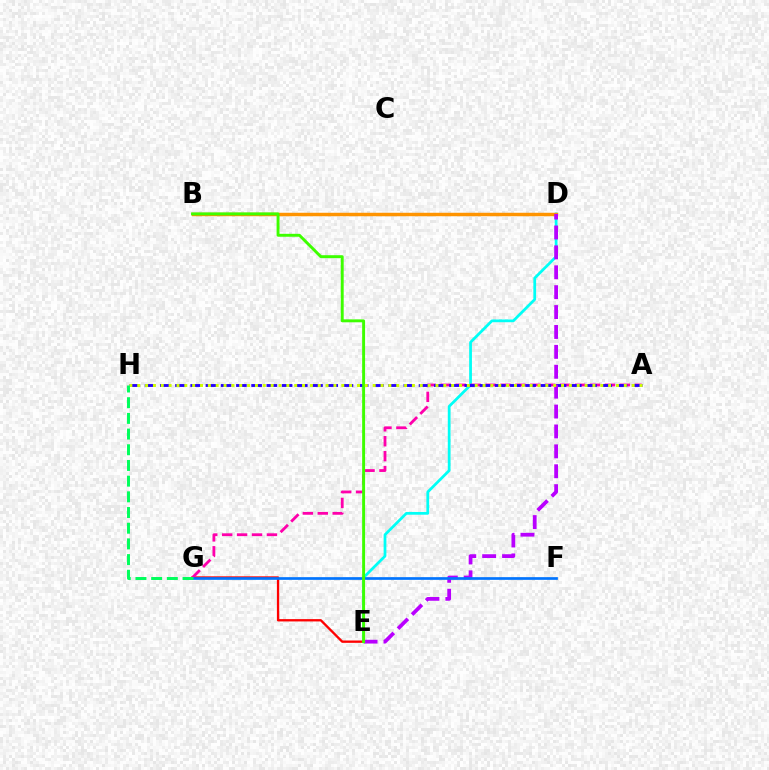{('D', 'E'): [{'color': '#00fff6', 'line_style': 'solid', 'thickness': 1.98}, {'color': '#b900ff', 'line_style': 'dashed', 'thickness': 2.7}], ('E', 'G'): [{'color': '#ff0000', 'line_style': 'solid', 'thickness': 1.67}], ('A', 'G'): [{'color': '#ff00ac', 'line_style': 'dashed', 'thickness': 2.03}], ('B', 'D'): [{'color': '#ff9400', 'line_style': 'solid', 'thickness': 2.49}], ('A', 'H'): [{'color': '#2500ff', 'line_style': 'dashed', 'thickness': 2.07}, {'color': '#d1ff00', 'line_style': 'dotted', 'thickness': 2.13}], ('F', 'G'): [{'color': '#0074ff', 'line_style': 'solid', 'thickness': 1.93}], ('B', 'E'): [{'color': '#3dff00', 'line_style': 'solid', 'thickness': 2.11}], ('G', 'H'): [{'color': '#00ff5c', 'line_style': 'dashed', 'thickness': 2.13}]}